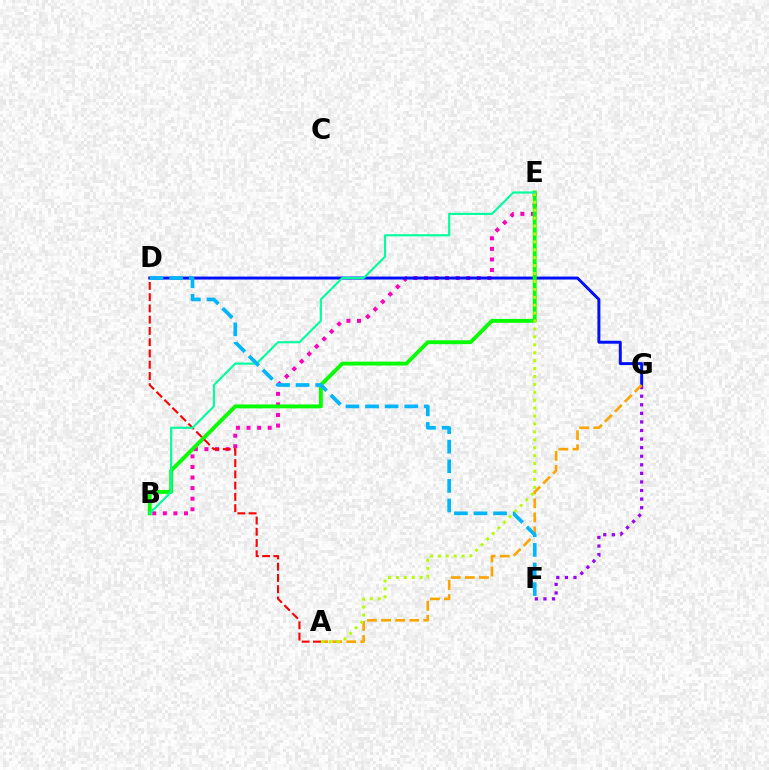{('B', 'E'): [{'color': '#ff00bd', 'line_style': 'dotted', 'thickness': 2.87}, {'color': '#08ff00', 'line_style': 'solid', 'thickness': 2.8}, {'color': '#00ff9d', 'line_style': 'solid', 'thickness': 1.54}], ('D', 'G'): [{'color': '#0010ff', 'line_style': 'solid', 'thickness': 2.14}], ('F', 'G'): [{'color': '#9b00ff', 'line_style': 'dotted', 'thickness': 2.33}], ('A', 'G'): [{'color': '#ffa500', 'line_style': 'dashed', 'thickness': 1.91}], ('A', 'E'): [{'color': '#b3ff00', 'line_style': 'dotted', 'thickness': 2.15}], ('A', 'D'): [{'color': '#ff0000', 'line_style': 'dashed', 'thickness': 1.53}], ('D', 'F'): [{'color': '#00b5ff', 'line_style': 'dashed', 'thickness': 2.66}]}